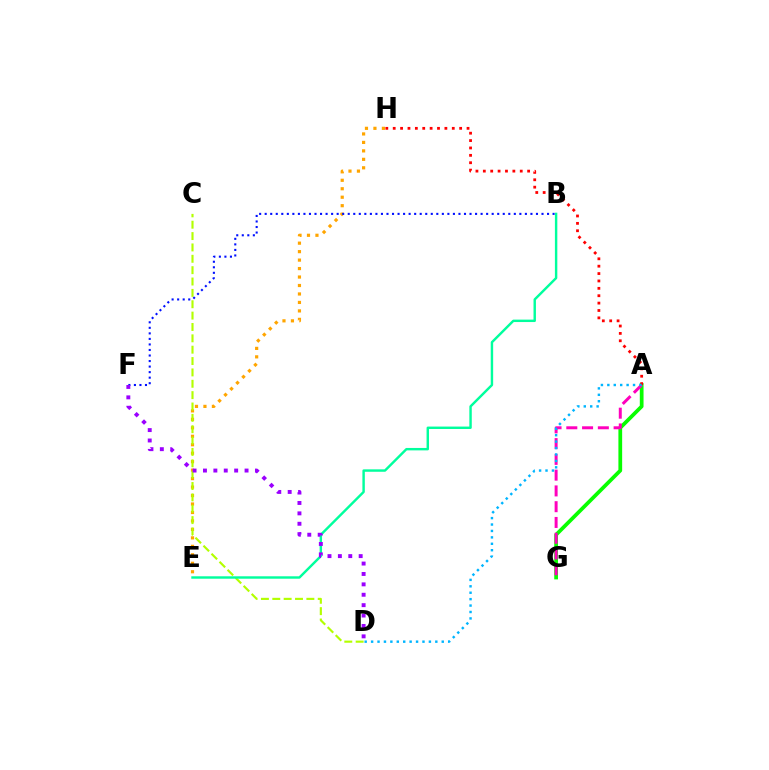{('A', 'G'): [{'color': '#08ff00', 'line_style': 'solid', 'thickness': 2.7}, {'color': '#ff00bd', 'line_style': 'dashed', 'thickness': 2.14}], ('E', 'H'): [{'color': '#ffa500', 'line_style': 'dotted', 'thickness': 2.3}], ('A', 'H'): [{'color': '#ff0000', 'line_style': 'dotted', 'thickness': 2.01}], ('C', 'D'): [{'color': '#b3ff00', 'line_style': 'dashed', 'thickness': 1.54}], ('B', 'E'): [{'color': '#00ff9d', 'line_style': 'solid', 'thickness': 1.75}], ('B', 'F'): [{'color': '#0010ff', 'line_style': 'dotted', 'thickness': 1.5}], ('D', 'F'): [{'color': '#9b00ff', 'line_style': 'dotted', 'thickness': 2.82}], ('A', 'D'): [{'color': '#00b5ff', 'line_style': 'dotted', 'thickness': 1.74}]}